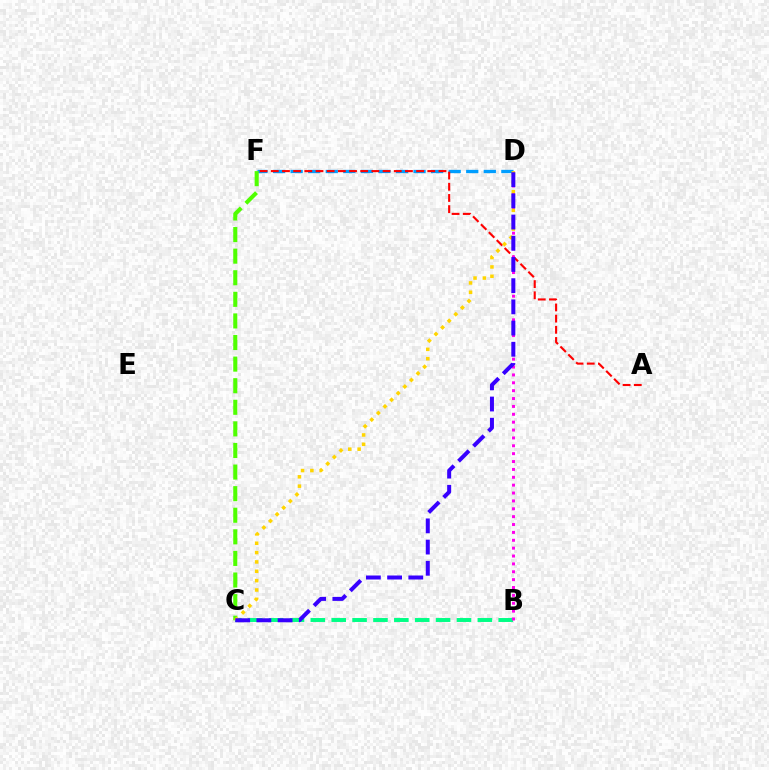{('B', 'C'): [{'color': '#00ff86', 'line_style': 'dashed', 'thickness': 2.84}], ('D', 'F'): [{'color': '#009eff', 'line_style': 'dashed', 'thickness': 2.39}], ('A', 'F'): [{'color': '#ff0000', 'line_style': 'dashed', 'thickness': 1.52}], ('B', 'D'): [{'color': '#ff00ed', 'line_style': 'dotted', 'thickness': 2.14}], ('C', 'F'): [{'color': '#4fff00', 'line_style': 'dashed', 'thickness': 2.93}], ('C', 'D'): [{'color': '#ffd500', 'line_style': 'dotted', 'thickness': 2.54}, {'color': '#3700ff', 'line_style': 'dashed', 'thickness': 2.88}]}